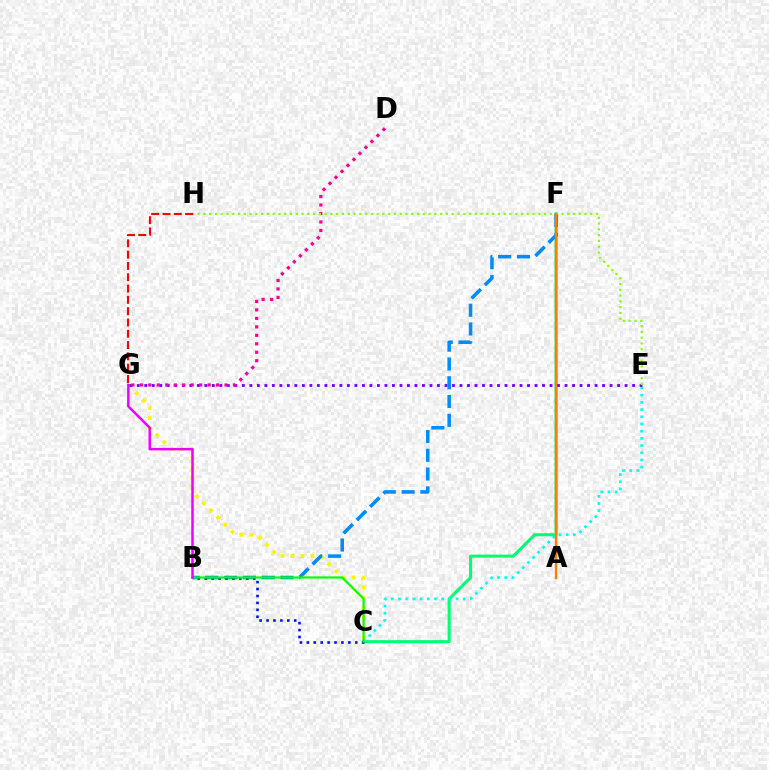{('C', 'F'): [{'color': '#00ff74', 'line_style': 'solid', 'thickness': 2.21}], ('C', 'G'): [{'color': '#fcf500', 'line_style': 'dotted', 'thickness': 2.72}], ('C', 'E'): [{'color': '#00fff6', 'line_style': 'dotted', 'thickness': 1.95}], ('E', 'G'): [{'color': '#7200ff', 'line_style': 'dotted', 'thickness': 2.04}], ('D', 'G'): [{'color': '#ff0094', 'line_style': 'dotted', 'thickness': 2.3}], ('B', 'F'): [{'color': '#008cff', 'line_style': 'dashed', 'thickness': 2.55}], ('E', 'H'): [{'color': '#84ff00', 'line_style': 'dotted', 'thickness': 1.57}], ('B', 'C'): [{'color': '#0010ff', 'line_style': 'dotted', 'thickness': 1.88}, {'color': '#08ff00', 'line_style': 'solid', 'thickness': 1.59}], ('A', 'F'): [{'color': '#ff7c00', 'line_style': 'solid', 'thickness': 1.73}], ('G', 'H'): [{'color': '#ff0000', 'line_style': 'dashed', 'thickness': 1.54}], ('B', 'G'): [{'color': '#ee00ff', 'line_style': 'solid', 'thickness': 1.79}]}